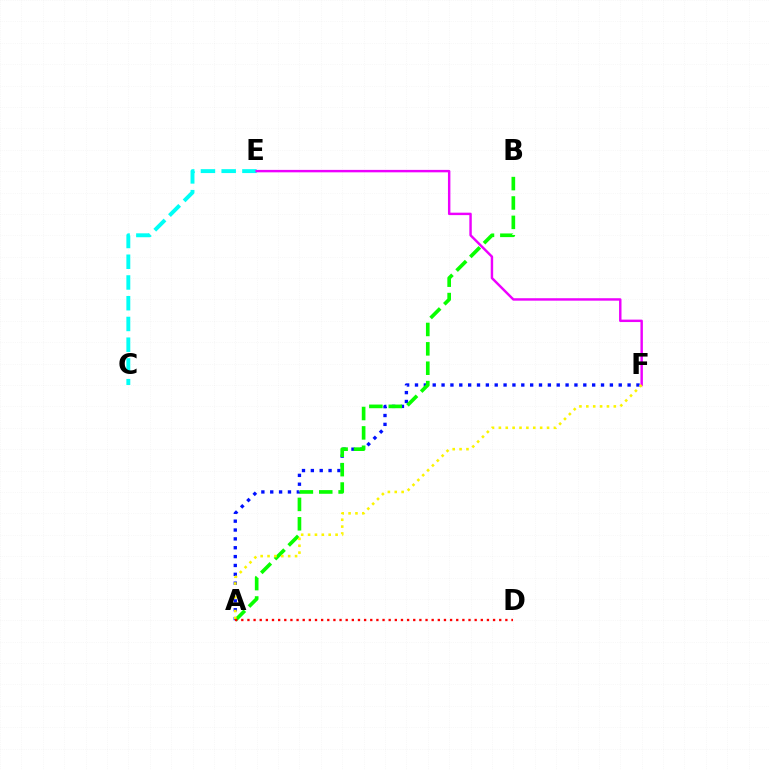{('A', 'F'): [{'color': '#0010ff', 'line_style': 'dotted', 'thickness': 2.41}, {'color': '#fcf500', 'line_style': 'dotted', 'thickness': 1.87}], ('C', 'E'): [{'color': '#00fff6', 'line_style': 'dashed', 'thickness': 2.82}], ('E', 'F'): [{'color': '#ee00ff', 'line_style': 'solid', 'thickness': 1.75}], ('A', 'B'): [{'color': '#08ff00', 'line_style': 'dashed', 'thickness': 2.63}], ('A', 'D'): [{'color': '#ff0000', 'line_style': 'dotted', 'thickness': 1.67}]}